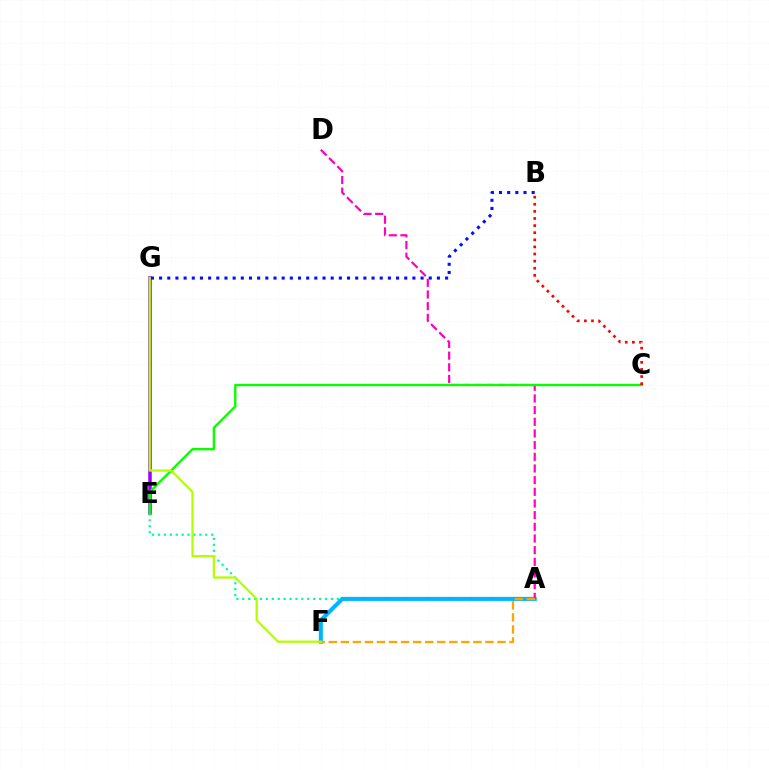{('E', 'G'): [{'color': '#9b00ff', 'line_style': 'solid', 'thickness': 2.52}], ('A', 'E'): [{'color': '#00ff9d', 'line_style': 'dotted', 'thickness': 1.61}], ('B', 'G'): [{'color': '#0010ff', 'line_style': 'dotted', 'thickness': 2.22}], ('A', 'F'): [{'color': '#00b5ff', 'line_style': 'solid', 'thickness': 2.92}, {'color': '#ffa500', 'line_style': 'dashed', 'thickness': 1.64}], ('A', 'D'): [{'color': '#ff00bd', 'line_style': 'dashed', 'thickness': 1.59}], ('C', 'E'): [{'color': '#08ff00', 'line_style': 'solid', 'thickness': 1.7}], ('B', 'C'): [{'color': '#ff0000', 'line_style': 'dotted', 'thickness': 1.93}], ('F', 'G'): [{'color': '#b3ff00', 'line_style': 'solid', 'thickness': 1.62}]}